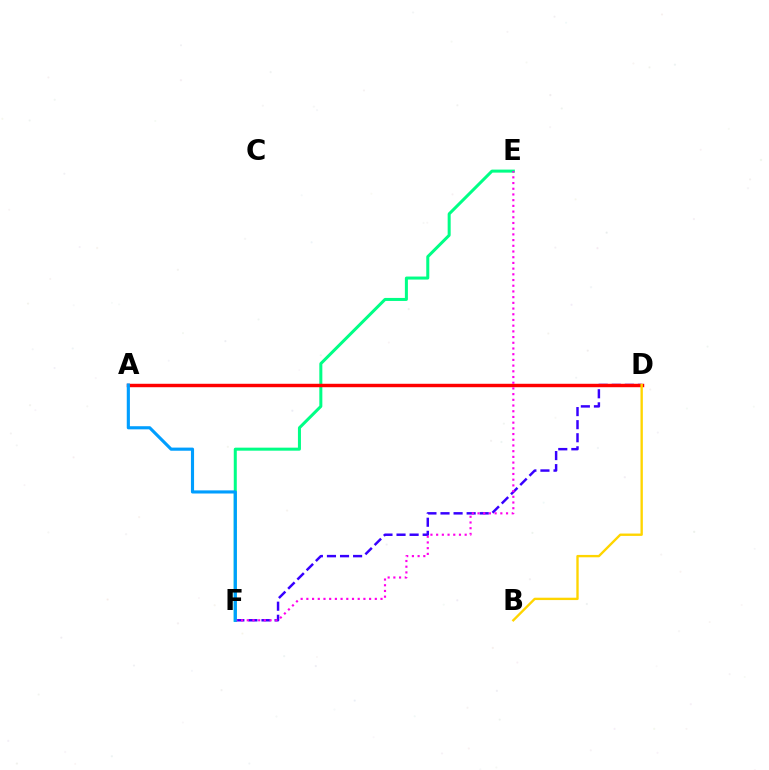{('E', 'F'): [{'color': '#00ff86', 'line_style': 'solid', 'thickness': 2.18}, {'color': '#ff00ed', 'line_style': 'dotted', 'thickness': 1.55}], ('A', 'D'): [{'color': '#4fff00', 'line_style': 'solid', 'thickness': 2.03}, {'color': '#ff0000', 'line_style': 'solid', 'thickness': 2.48}], ('D', 'F'): [{'color': '#3700ff', 'line_style': 'dashed', 'thickness': 1.78}], ('A', 'F'): [{'color': '#009eff', 'line_style': 'solid', 'thickness': 2.25}], ('B', 'D'): [{'color': '#ffd500', 'line_style': 'solid', 'thickness': 1.7}]}